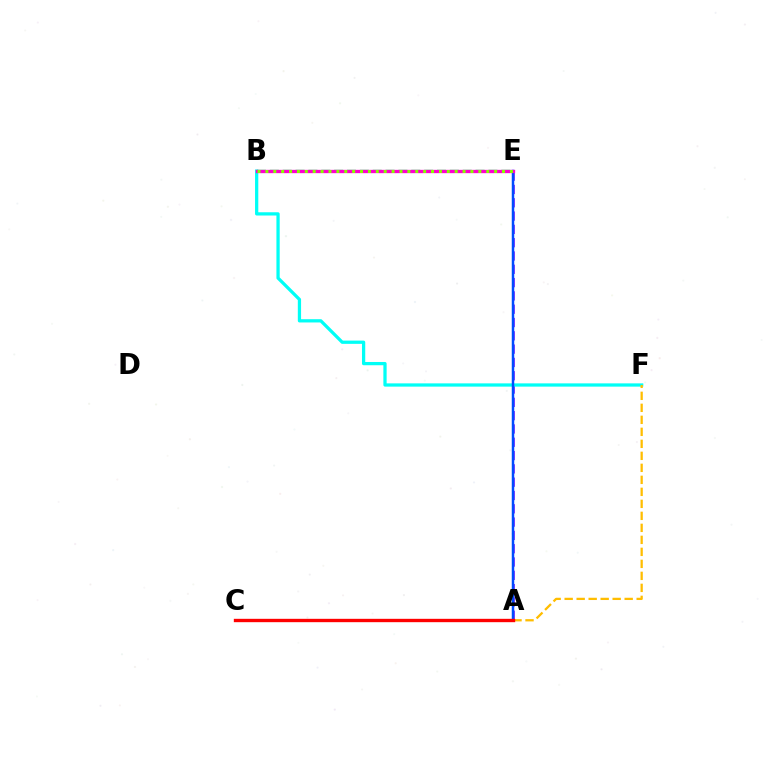{('A', 'E'): [{'color': '#7200ff', 'line_style': 'dashed', 'thickness': 1.81}, {'color': '#004bff', 'line_style': 'solid', 'thickness': 1.78}], ('B', 'F'): [{'color': '#00fff6', 'line_style': 'solid', 'thickness': 2.35}], ('A', 'F'): [{'color': '#ffbd00', 'line_style': 'dashed', 'thickness': 1.63}], ('B', 'E'): [{'color': '#00ff39', 'line_style': 'dashed', 'thickness': 1.75}, {'color': '#ff00cf', 'line_style': 'solid', 'thickness': 2.39}, {'color': '#84ff00', 'line_style': 'dotted', 'thickness': 2.14}], ('A', 'C'): [{'color': '#ff0000', 'line_style': 'solid', 'thickness': 2.42}]}